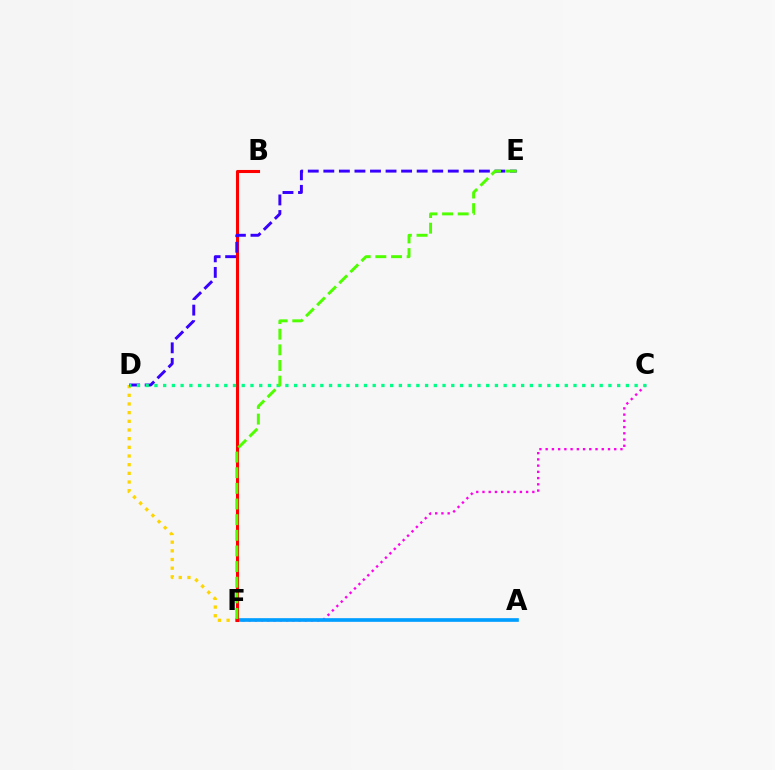{('C', 'F'): [{'color': '#ff00ed', 'line_style': 'dotted', 'thickness': 1.69}], ('D', 'F'): [{'color': '#ffd500', 'line_style': 'dotted', 'thickness': 2.36}], ('A', 'F'): [{'color': '#009eff', 'line_style': 'solid', 'thickness': 2.64}], ('B', 'F'): [{'color': '#ff0000', 'line_style': 'solid', 'thickness': 2.22}], ('D', 'E'): [{'color': '#3700ff', 'line_style': 'dashed', 'thickness': 2.11}], ('C', 'D'): [{'color': '#00ff86', 'line_style': 'dotted', 'thickness': 2.37}], ('E', 'F'): [{'color': '#4fff00', 'line_style': 'dashed', 'thickness': 2.13}]}